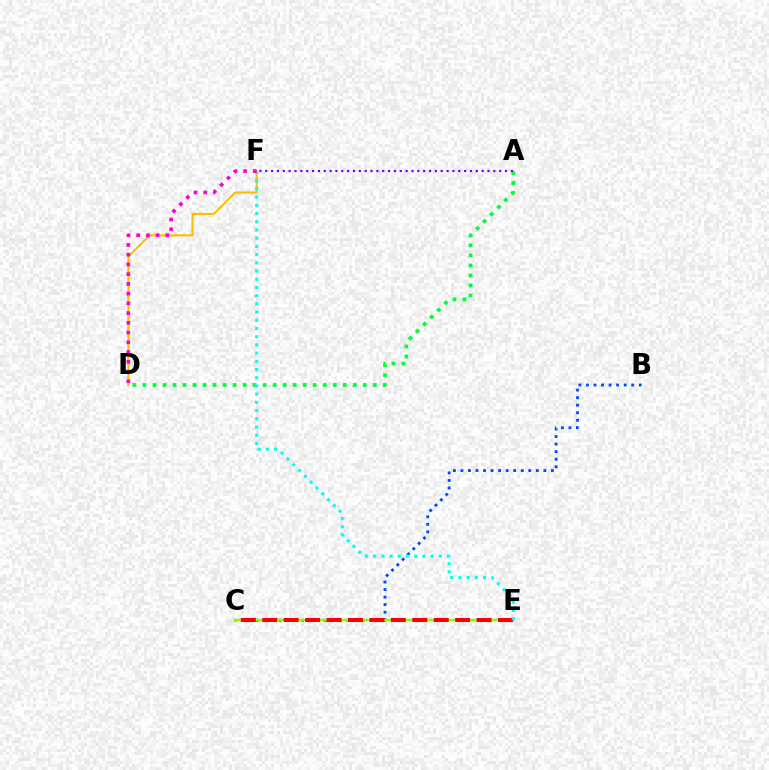{('A', 'D'): [{'color': '#00ff39', 'line_style': 'dotted', 'thickness': 2.72}], ('B', 'C'): [{'color': '#004bff', 'line_style': 'dotted', 'thickness': 2.05}], ('C', 'E'): [{'color': '#84ff00', 'line_style': 'solid', 'thickness': 1.69}, {'color': '#ff0000', 'line_style': 'dashed', 'thickness': 2.91}], ('D', 'F'): [{'color': '#ffbd00', 'line_style': 'solid', 'thickness': 1.51}, {'color': '#ff00cf', 'line_style': 'dotted', 'thickness': 2.65}], ('E', 'F'): [{'color': '#00fff6', 'line_style': 'dotted', 'thickness': 2.23}], ('A', 'F'): [{'color': '#7200ff', 'line_style': 'dotted', 'thickness': 1.59}]}